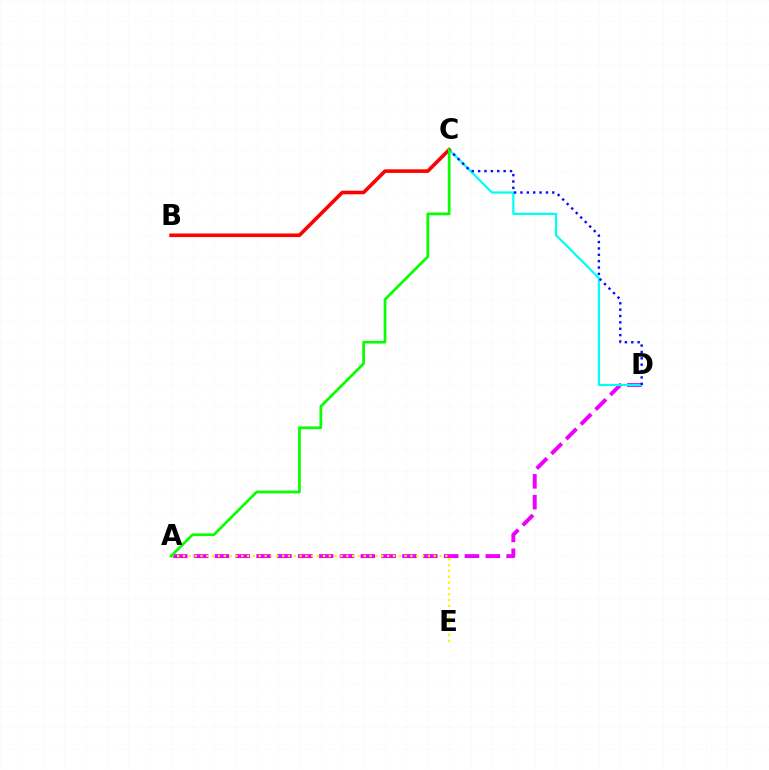{('A', 'D'): [{'color': '#ee00ff', 'line_style': 'dashed', 'thickness': 2.83}], ('C', 'D'): [{'color': '#00fff6', 'line_style': 'solid', 'thickness': 1.6}, {'color': '#0010ff', 'line_style': 'dotted', 'thickness': 1.73}], ('A', 'E'): [{'color': '#fcf500', 'line_style': 'dotted', 'thickness': 1.58}], ('B', 'C'): [{'color': '#ff0000', 'line_style': 'solid', 'thickness': 2.59}], ('A', 'C'): [{'color': '#08ff00', 'line_style': 'solid', 'thickness': 1.96}]}